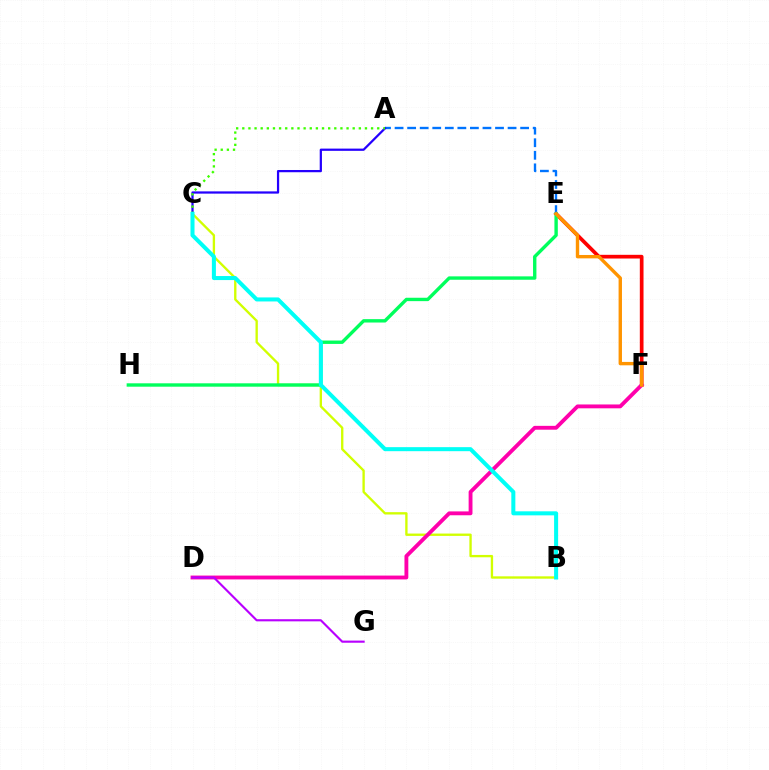{('B', 'C'): [{'color': '#d1ff00', 'line_style': 'solid', 'thickness': 1.69}, {'color': '#00fff6', 'line_style': 'solid', 'thickness': 2.9}], ('E', 'F'): [{'color': '#ff0000', 'line_style': 'solid', 'thickness': 2.67}, {'color': '#ff9400', 'line_style': 'solid', 'thickness': 2.44}], ('E', 'H'): [{'color': '#00ff5c', 'line_style': 'solid', 'thickness': 2.44}], ('D', 'F'): [{'color': '#ff00ac', 'line_style': 'solid', 'thickness': 2.77}], ('D', 'G'): [{'color': '#b900ff', 'line_style': 'solid', 'thickness': 1.54}], ('A', 'E'): [{'color': '#0074ff', 'line_style': 'dashed', 'thickness': 1.71}], ('A', 'C'): [{'color': '#2500ff', 'line_style': 'solid', 'thickness': 1.61}, {'color': '#3dff00', 'line_style': 'dotted', 'thickness': 1.67}]}